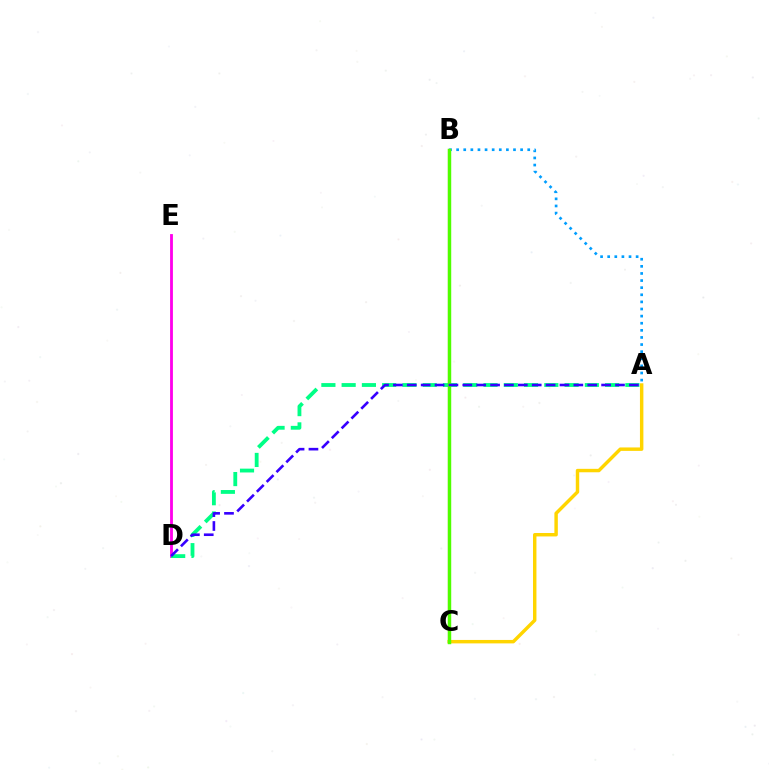{('A', 'B'): [{'color': '#009eff', 'line_style': 'dotted', 'thickness': 1.93}], ('A', 'C'): [{'color': '#ffd500', 'line_style': 'solid', 'thickness': 2.48}], ('D', 'E'): [{'color': '#ff00ed', 'line_style': 'solid', 'thickness': 2.04}], ('A', 'D'): [{'color': '#00ff86', 'line_style': 'dashed', 'thickness': 2.75}, {'color': '#3700ff', 'line_style': 'dashed', 'thickness': 1.89}], ('B', 'C'): [{'color': '#ff0000', 'line_style': 'solid', 'thickness': 1.52}, {'color': '#4fff00', 'line_style': 'solid', 'thickness': 2.47}]}